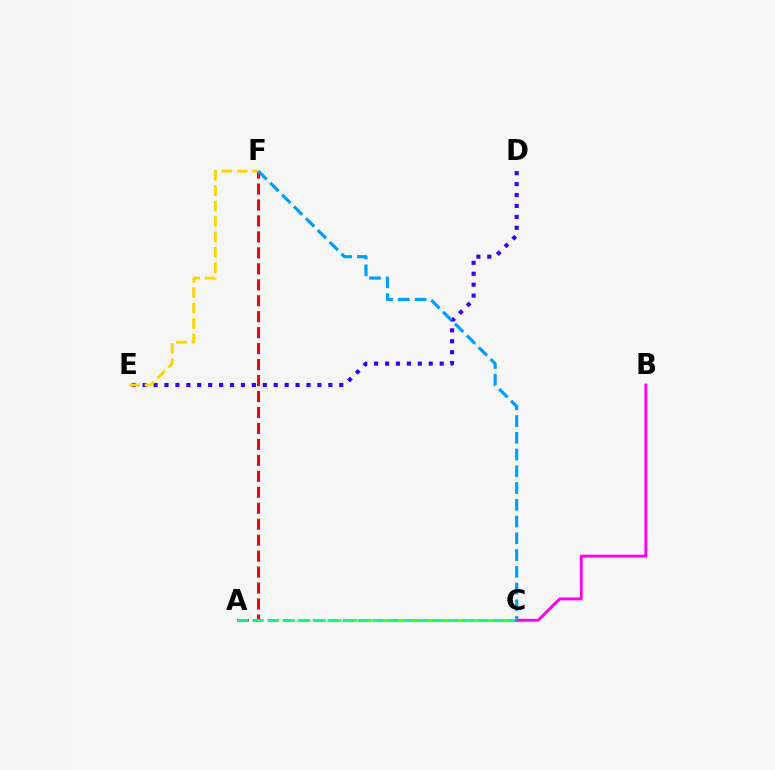{('A', 'C'): [{'color': '#4fff00', 'line_style': 'dashed', 'thickness': 2.11}, {'color': '#00ff86', 'line_style': 'dashed', 'thickness': 2.04}], ('A', 'F'): [{'color': '#ff0000', 'line_style': 'dashed', 'thickness': 2.17}], ('D', 'E'): [{'color': '#3700ff', 'line_style': 'dotted', 'thickness': 2.97}], ('E', 'F'): [{'color': '#ffd500', 'line_style': 'dashed', 'thickness': 2.1}], ('B', 'C'): [{'color': '#ff00ed', 'line_style': 'solid', 'thickness': 2.07}], ('C', 'F'): [{'color': '#009eff', 'line_style': 'dashed', 'thickness': 2.27}]}